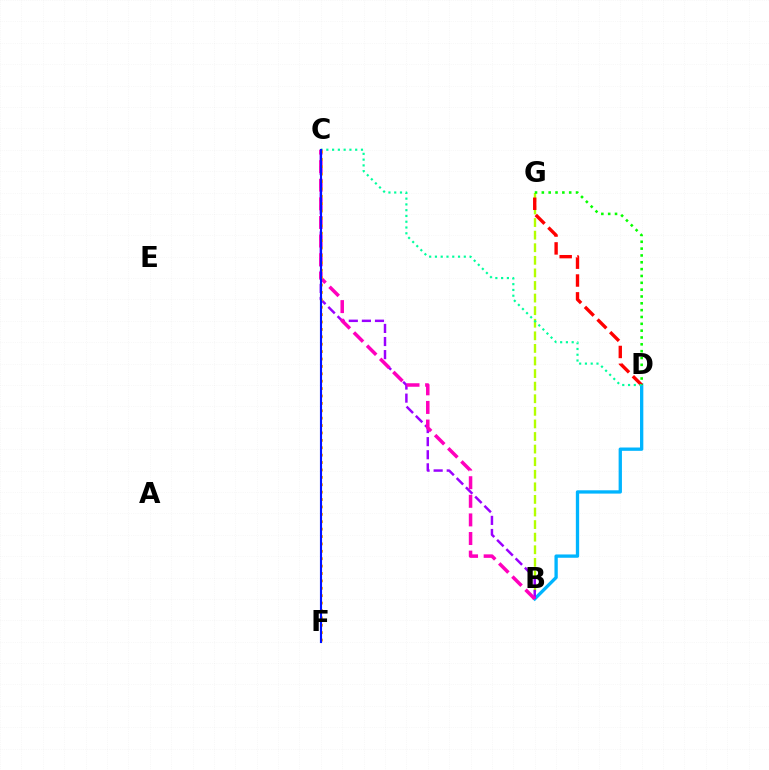{('B', 'G'): [{'color': '#b3ff00', 'line_style': 'dashed', 'thickness': 1.71}], ('B', 'D'): [{'color': '#00b5ff', 'line_style': 'solid', 'thickness': 2.38}], ('D', 'G'): [{'color': '#08ff00', 'line_style': 'dotted', 'thickness': 1.86}, {'color': '#ff0000', 'line_style': 'dashed', 'thickness': 2.42}], ('B', 'C'): [{'color': '#9b00ff', 'line_style': 'dashed', 'thickness': 1.78}, {'color': '#ff00bd', 'line_style': 'dashed', 'thickness': 2.53}], ('C', 'D'): [{'color': '#00ff9d', 'line_style': 'dotted', 'thickness': 1.57}], ('C', 'F'): [{'color': '#ffa500', 'line_style': 'dotted', 'thickness': 2.01}, {'color': '#0010ff', 'line_style': 'solid', 'thickness': 1.53}]}